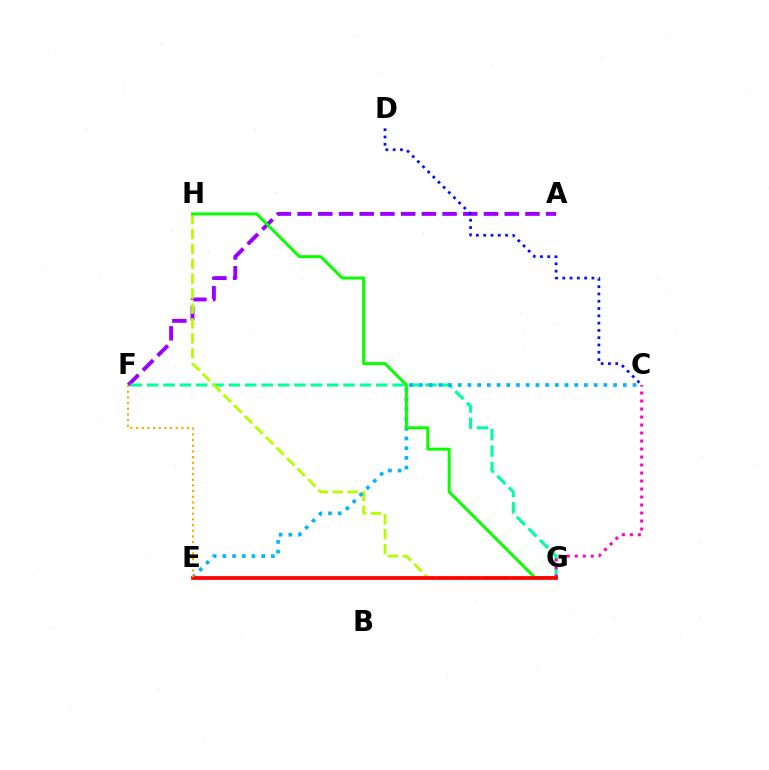{('A', 'F'): [{'color': '#9b00ff', 'line_style': 'dashed', 'thickness': 2.81}], ('F', 'G'): [{'color': '#00ff9d', 'line_style': 'dashed', 'thickness': 2.22}], ('G', 'H'): [{'color': '#b3ff00', 'line_style': 'dashed', 'thickness': 2.03}, {'color': '#08ff00', 'line_style': 'solid', 'thickness': 2.14}], ('C', 'G'): [{'color': '#ff00bd', 'line_style': 'dotted', 'thickness': 2.17}], ('C', 'E'): [{'color': '#00b5ff', 'line_style': 'dotted', 'thickness': 2.64}], ('C', 'D'): [{'color': '#0010ff', 'line_style': 'dotted', 'thickness': 1.98}], ('E', 'G'): [{'color': '#ff0000', 'line_style': 'solid', 'thickness': 2.69}], ('E', 'F'): [{'color': '#ffa500', 'line_style': 'dotted', 'thickness': 1.54}]}